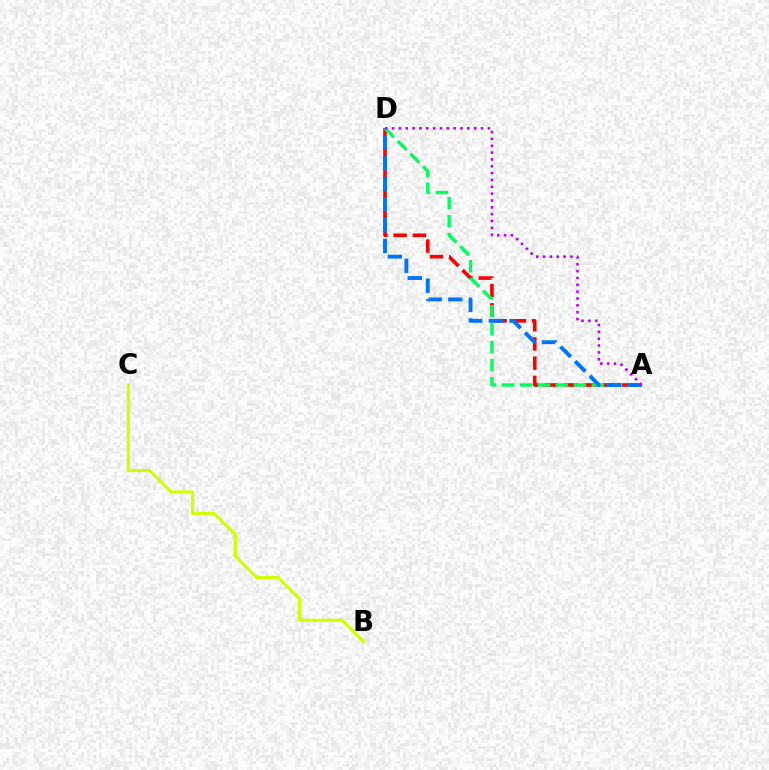{('B', 'C'): [{'color': '#d1ff00', 'line_style': 'solid', 'thickness': 2.27}], ('A', 'D'): [{'color': '#ff0000', 'line_style': 'dashed', 'thickness': 2.61}, {'color': '#00ff5c', 'line_style': 'dashed', 'thickness': 2.44}, {'color': '#0074ff', 'line_style': 'dashed', 'thickness': 2.8}, {'color': '#b900ff', 'line_style': 'dotted', 'thickness': 1.86}]}